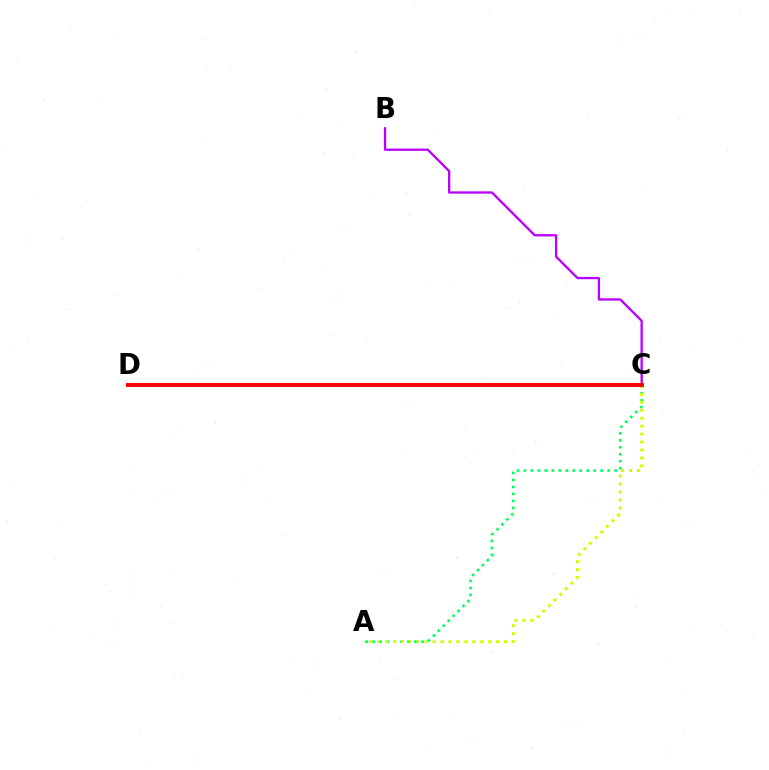{('B', 'C'): [{'color': '#b900ff', 'line_style': 'solid', 'thickness': 1.66}], ('A', 'C'): [{'color': '#00ff5c', 'line_style': 'dotted', 'thickness': 1.9}, {'color': '#d1ff00', 'line_style': 'dotted', 'thickness': 2.16}], ('C', 'D'): [{'color': '#0074ff', 'line_style': 'solid', 'thickness': 1.83}, {'color': '#ff0000', 'line_style': 'solid', 'thickness': 2.82}]}